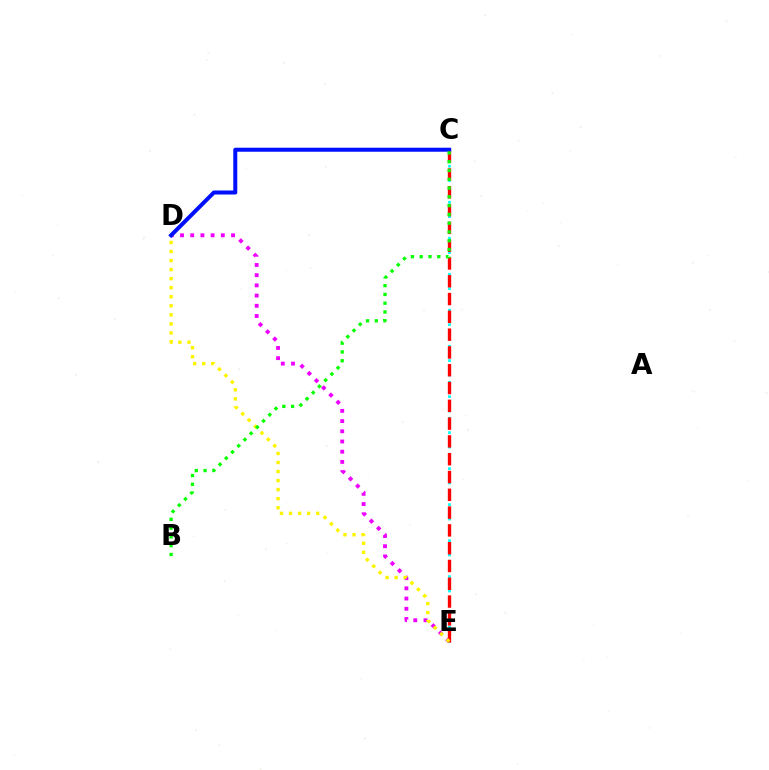{('D', 'E'): [{'color': '#ee00ff', 'line_style': 'dotted', 'thickness': 2.77}, {'color': '#fcf500', 'line_style': 'dotted', 'thickness': 2.46}], ('C', 'E'): [{'color': '#00fff6', 'line_style': 'dotted', 'thickness': 1.96}, {'color': '#ff0000', 'line_style': 'dashed', 'thickness': 2.42}], ('C', 'D'): [{'color': '#0010ff', 'line_style': 'solid', 'thickness': 2.89}], ('B', 'C'): [{'color': '#08ff00', 'line_style': 'dotted', 'thickness': 2.38}]}